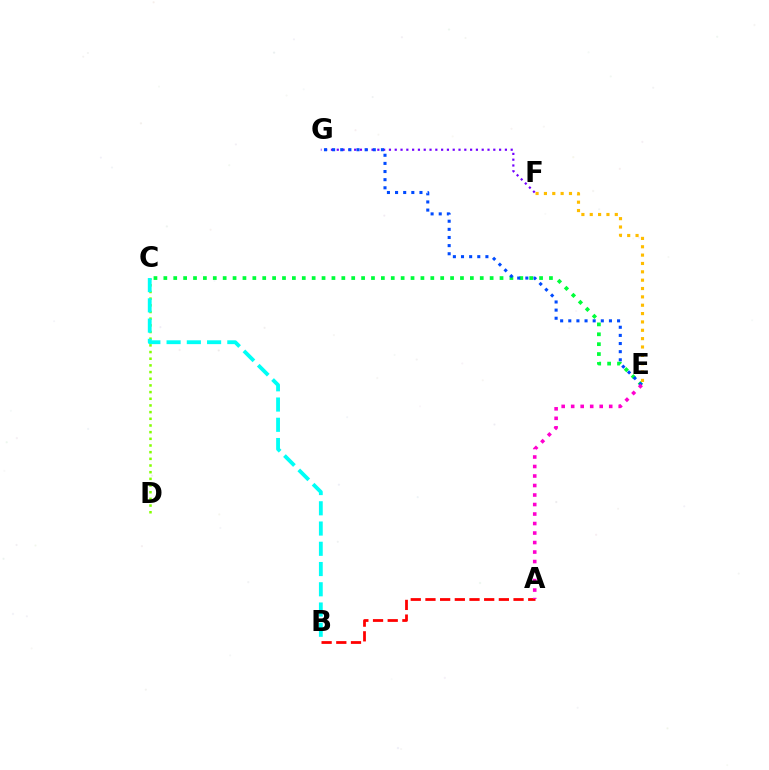{('F', 'G'): [{'color': '#7200ff', 'line_style': 'dotted', 'thickness': 1.58}], ('C', 'E'): [{'color': '#00ff39', 'line_style': 'dotted', 'thickness': 2.69}], ('E', 'F'): [{'color': '#ffbd00', 'line_style': 'dotted', 'thickness': 2.27}], ('A', 'B'): [{'color': '#ff0000', 'line_style': 'dashed', 'thickness': 1.99}], ('C', 'D'): [{'color': '#84ff00', 'line_style': 'dotted', 'thickness': 1.81}], ('E', 'G'): [{'color': '#004bff', 'line_style': 'dotted', 'thickness': 2.21}], ('A', 'E'): [{'color': '#ff00cf', 'line_style': 'dotted', 'thickness': 2.58}], ('B', 'C'): [{'color': '#00fff6', 'line_style': 'dashed', 'thickness': 2.75}]}